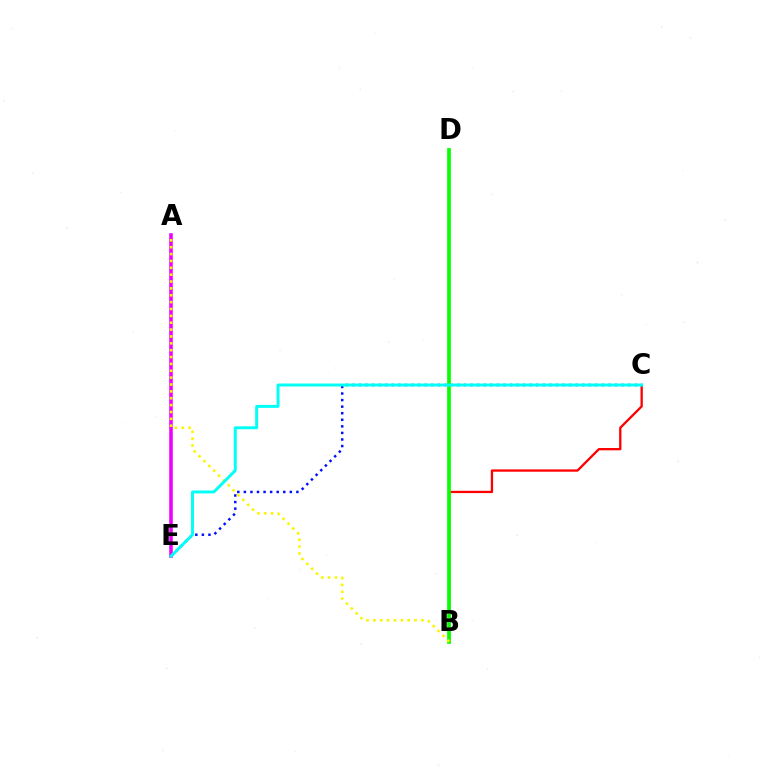{('B', 'C'): [{'color': '#ff0000', 'line_style': 'solid', 'thickness': 1.66}], ('C', 'E'): [{'color': '#0010ff', 'line_style': 'dotted', 'thickness': 1.78}, {'color': '#00fff6', 'line_style': 'solid', 'thickness': 2.12}], ('A', 'E'): [{'color': '#ee00ff', 'line_style': 'solid', 'thickness': 2.56}], ('B', 'D'): [{'color': '#08ff00', 'line_style': 'solid', 'thickness': 2.67}], ('A', 'B'): [{'color': '#fcf500', 'line_style': 'dotted', 'thickness': 1.87}]}